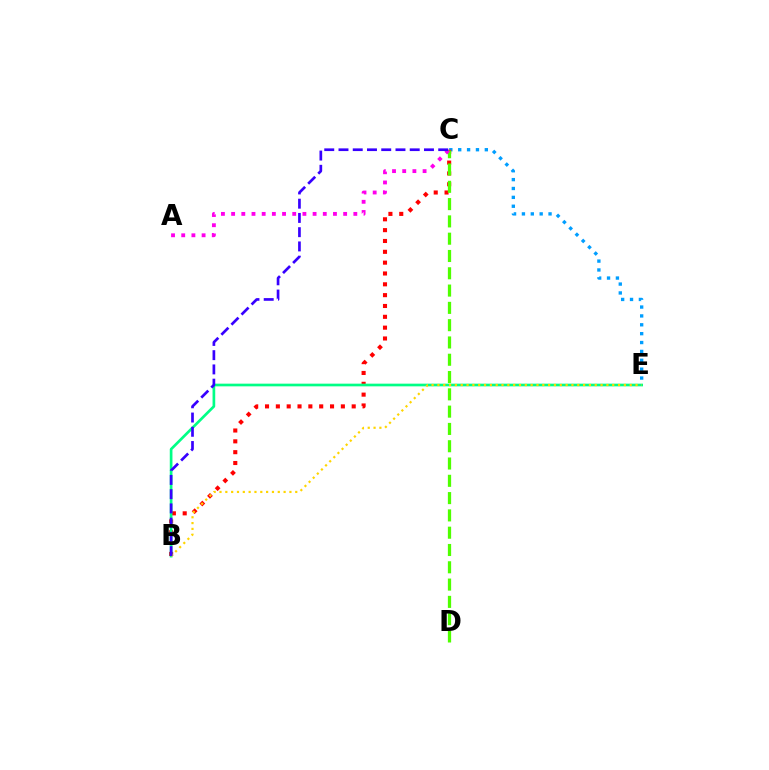{('C', 'E'): [{'color': '#009eff', 'line_style': 'dotted', 'thickness': 2.41}], ('B', 'C'): [{'color': '#ff0000', 'line_style': 'dotted', 'thickness': 2.94}, {'color': '#3700ff', 'line_style': 'dashed', 'thickness': 1.94}], ('B', 'E'): [{'color': '#00ff86', 'line_style': 'solid', 'thickness': 1.93}, {'color': '#ffd500', 'line_style': 'dotted', 'thickness': 1.58}], ('C', 'D'): [{'color': '#4fff00', 'line_style': 'dashed', 'thickness': 2.35}], ('A', 'C'): [{'color': '#ff00ed', 'line_style': 'dotted', 'thickness': 2.77}]}